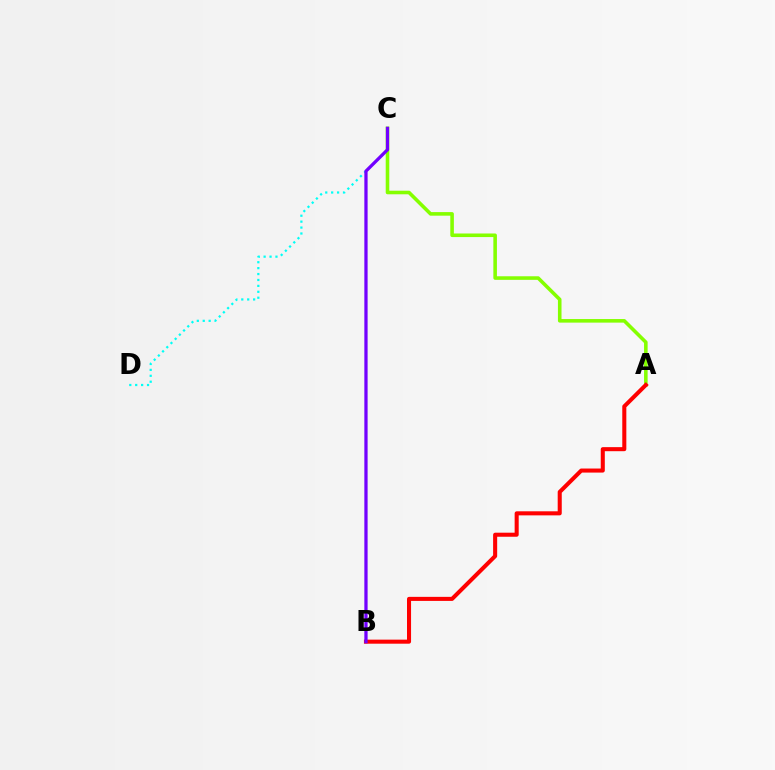{('C', 'D'): [{'color': '#00fff6', 'line_style': 'dotted', 'thickness': 1.61}], ('A', 'C'): [{'color': '#84ff00', 'line_style': 'solid', 'thickness': 2.57}], ('A', 'B'): [{'color': '#ff0000', 'line_style': 'solid', 'thickness': 2.92}], ('B', 'C'): [{'color': '#7200ff', 'line_style': 'solid', 'thickness': 2.34}]}